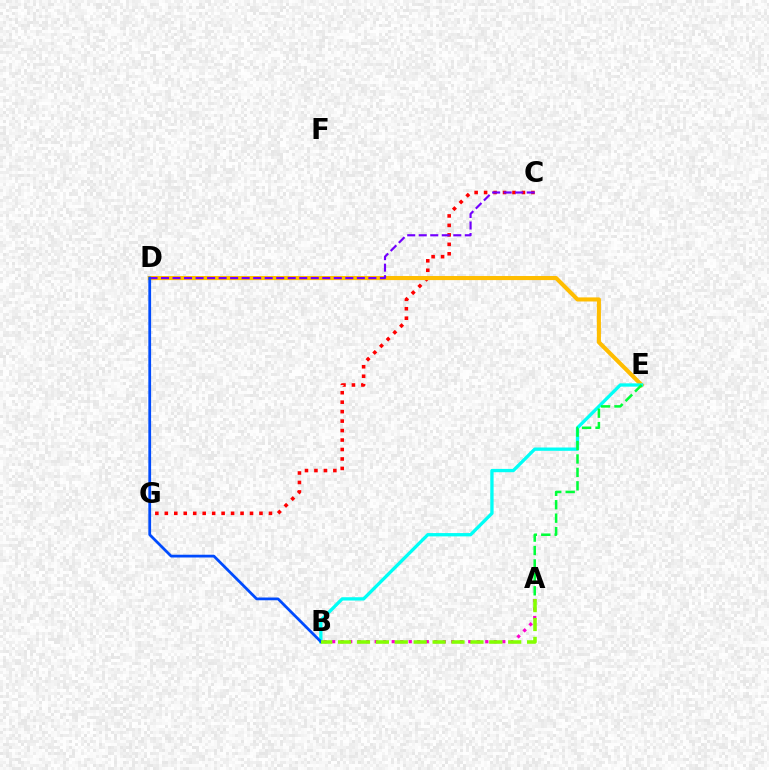{('A', 'B'): [{'color': '#ff00cf', 'line_style': 'dotted', 'thickness': 2.31}, {'color': '#84ff00', 'line_style': 'dashed', 'thickness': 2.57}], ('C', 'G'): [{'color': '#ff0000', 'line_style': 'dotted', 'thickness': 2.57}], ('D', 'E'): [{'color': '#ffbd00', 'line_style': 'solid', 'thickness': 2.94}], ('B', 'E'): [{'color': '#00fff6', 'line_style': 'solid', 'thickness': 2.38}], ('C', 'D'): [{'color': '#7200ff', 'line_style': 'dashed', 'thickness': 1.56}], ('B', 'D'): [{'color': '#004bff', 'line_style': 'solid', 'thickness': 1.99}], ('A', 'E'): [{'color': '#00ff39', 'line_style': 'dashed', 'thickness': 1.83}]}